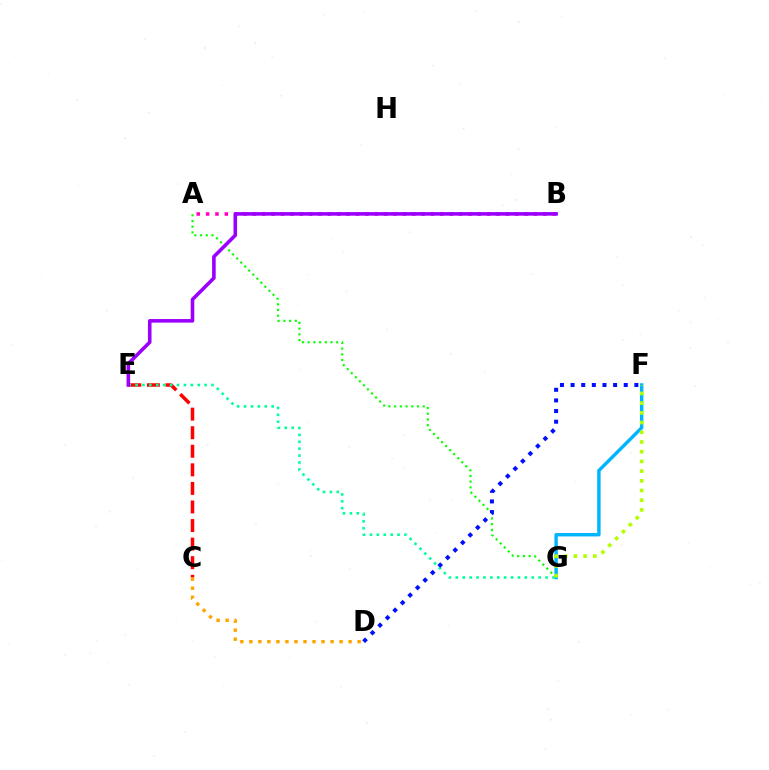{('A', 'G'): [{'color': '#08ff00', 'line_style': 'dotted', 'thickness': 1.55}], ('F', 'G'): [{'color': '#00b5ff', 'line_style': 'solid', 'thickness': 2.47}, {'color': '#b3ff00', 'line_style': 'dotted', 'thickness': 2.64}], ('C', 'E'): [{'color': '#ff0000', 'line_style': 'dashed', 'thickness': 2.52}], ('E', 'G'): [{'color': '#00ff9d', 'line_style': 'dotted', 'thickness': 1.88}], ('D', 'F'): [{'color': '#0010ff', 'line_style': 'dotted', 'thickness': 2.89}], ('C', 'D'): [{'color': '#ffa500', 'line_style': 'dotted', 'thickness': 2.45}], ('A', 'B'): [{'color': '#ff00bd', 'line_style': 'dotted', 'thickness': 2.55}], ('B', 'E'): [{'color': '#9b00ff', 'line_style': 'solid', 'thickness': 2.58}]}